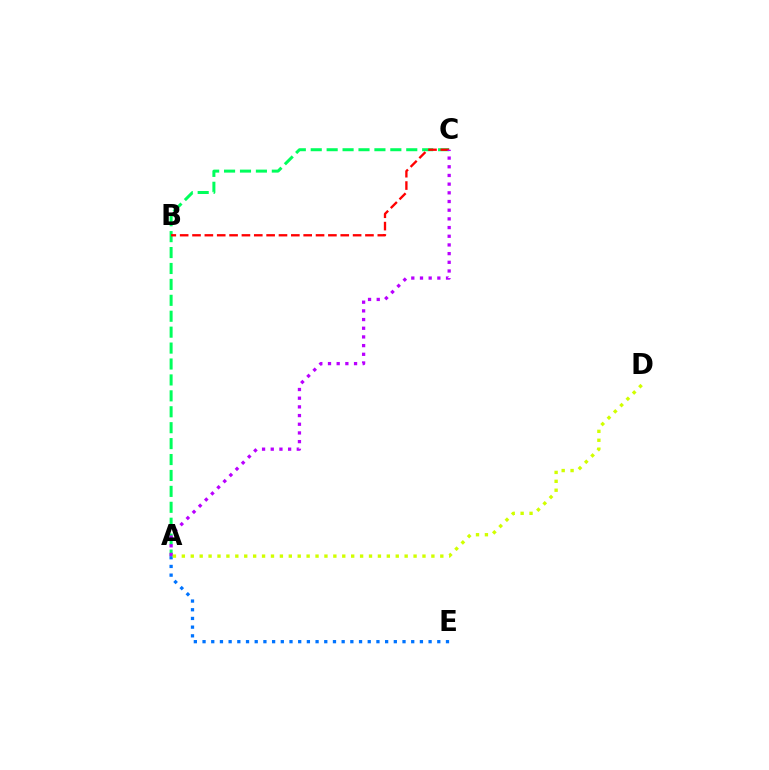{('A', 'E'): [{'color': '#0074ff', 'line_style': 'dotted', 'thickness': 2.36}], ('A', 'C'): [{'color': '#00ff5c', 'line_style': 'dashed', 'thickness': 2.16}, {'color': '#b900ff', 'line_style': 'dotted', 'thickness': 2.36}], ('B', 'C'): [{'color': '#ff0000', 'line_style': 'dashed', 'thickness': 1.68}], ('A', 'D'): [{'color': '#d1ff00', 'line_style': 'dotted', 'thickness': 2.42}]}